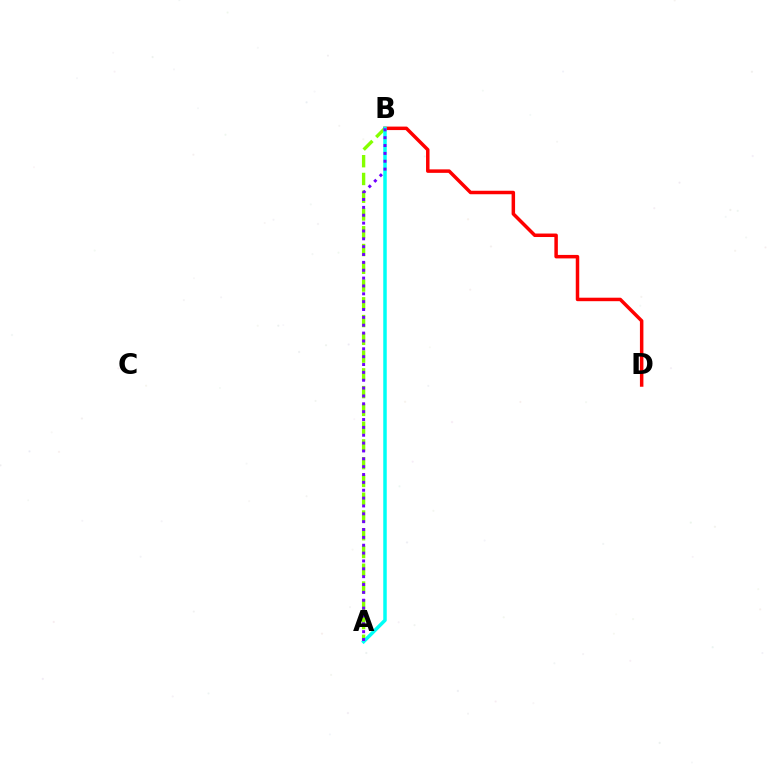{('A', 'B'): [{'color': '#84ff00', 'line_style': 'dashed', 'thickness': 2.41}, {'color': '#00fff6', 'line_style': 'solid', 'thickness': 2.51}, {'color': '#7200ff', 'line_style': 'dotted', 'thickness': 2.13}], ('B', 'D'): [{'color': '#ff0000', 'line_style': 'solid', 'thickness': 2.51}]}